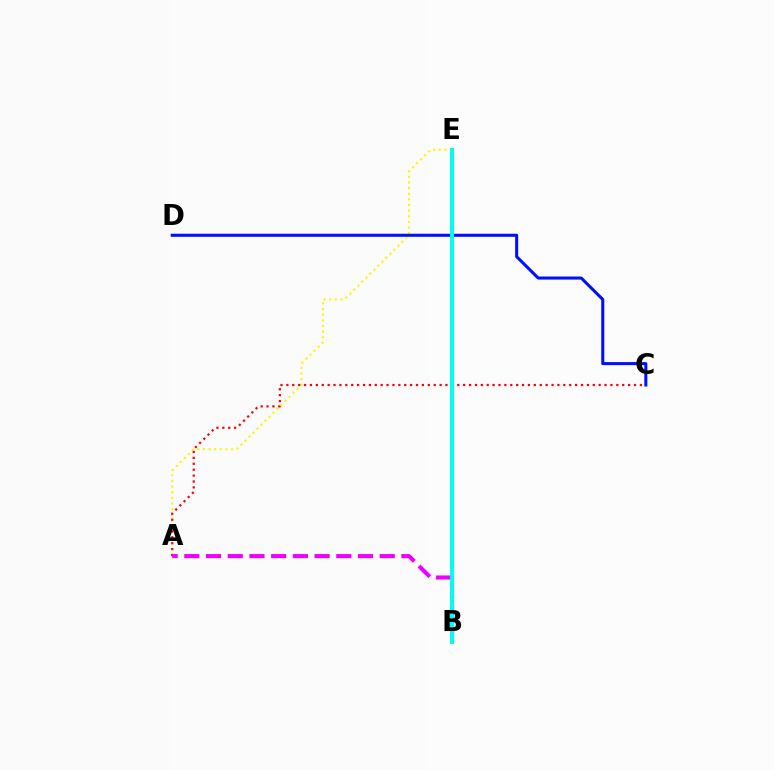{('B', 'E'): [{'color': '#08ff00', 'line_style': 'solid', 'thickness': 2.87}, {'color': '#00fff6', 'line_style': 'solid', 'thickness': 2.8}], ('A', 'E'): [{'color': '#fcf500', 'line_style': 'dotted', 'thickness': 1.53}], ('A', 'C'): [{'color': '#ff0000', 'line_style': 'dotted', 'thickness': 1.6}], ('C', 'D'): [{'color': '#0010ff', 'line_style': 'solid', 'thickness': 2.19}], ('A', 'B'): [{'color': '#ee00ff', 'line_style': 'dashed', 'thickness': 2.95}]}